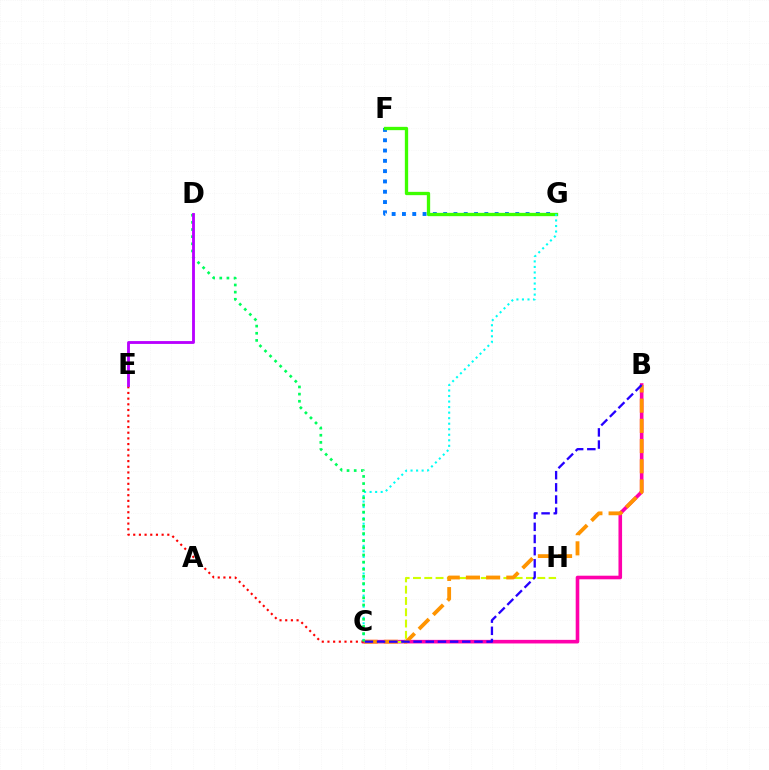{('B', 'C'): [{'color': '#ff00ac', 'line_style': 'solid', 'thickness': 2.59}, {'color': '#ff9400', 'line_style': 'dashed', 'thickness': 2.74}, {'color': '#2500ff', 'line_style': 'dashed', 'thickness': 1.65}], ('C', 'H'): [{'color': '#d1ff00', 'line_style': 'dashed', 'thickness': 1.54}], ('F', 'G'): [{'color': '#0074ff', 'line_style': 'dotted', 'thickness': 2.8}, {'color': '#3dff00', 'line_style': 'solid', 'thickness': 2.39}], ('C', 'E'): [{'color': '#ff0000', 'line_style': 'dotted', 'thickness': 1.54}], ('C', 'G'): [{'color': '#00fff6', 'line_style': 'dotted', 'thickness': 1.5}], ('C', 'D'): [{'color': '#00ff5c', 'line_style': 'dotted', 'thickness': 1.94}], ('D', 'E'): [{'color': '#b900ff', 'line_style': 'solid', 'thickness': 2.05}]}